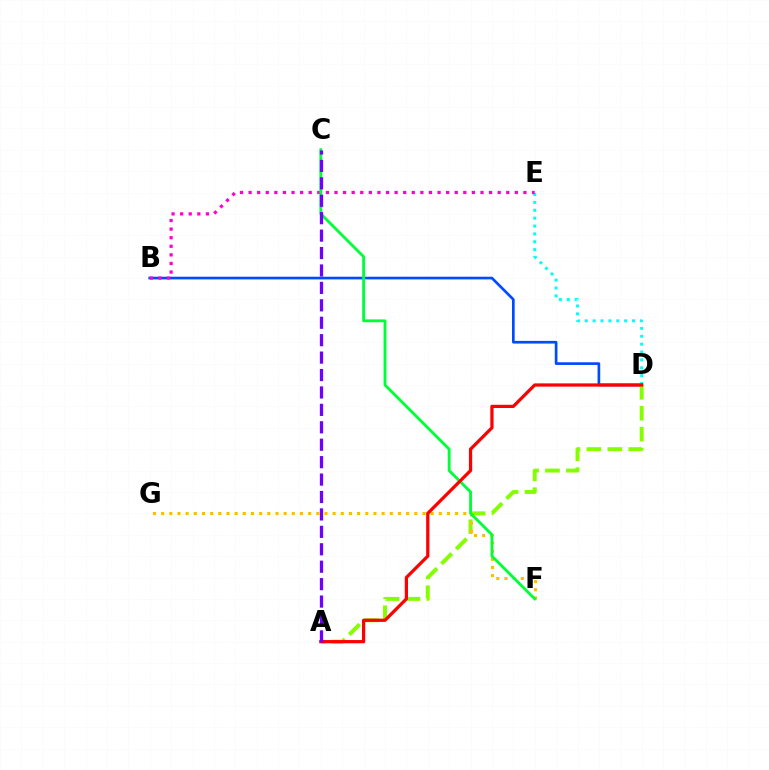{('D', 'E'): [{'color': '#00fff6', 'line_style': 'dotted', 'thickness': 2.14}], ('B', 'D'): [{'color': '#004bff', 'line_style': 'solid', 'thickness': 1.93}], ('A', 'D'): [{'color': '#84ff00', 'line_style': 'dashed', 'thickness': 2.84}, {'color': '#ff0000', 'line_style': 'solid', 'thickness': 2.33}], ('F', 'G'): [{'color': '#ffbd00', 'line_style': 'dotted', 'thickness': 2.22}], ('B', 'E'): [{'color': '#ff00cf', 'line_style': 'dotted', 'thickness': 2.33}], ('C', 'F'): [{'color': '#00ff39', 'line_style': 'solid', 'thickness': 2.05}], ('A', 'C'): [{'color': '#7200ff', 'line_style': 'dashed', 'thickness': 2.37}]}